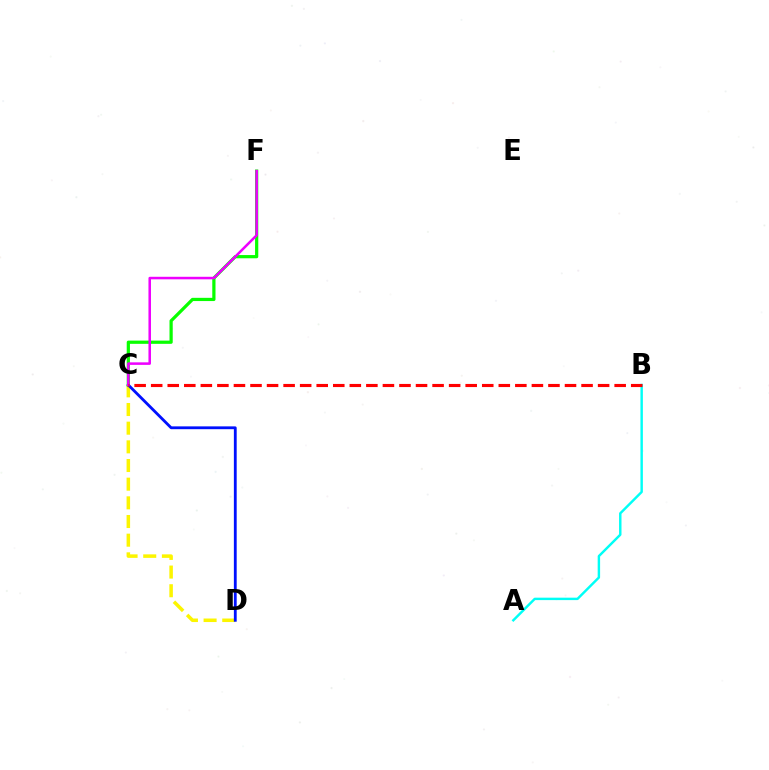{('A', 'B'): [{'color': '#00fff6', 'line_style': 'solid', 'thickness': 1.75}], ('C', 'D'): [{'color': '#fcf500', 'line_style': 'dashed', 'thickness': 2.54}, {'color': '#0010ff', 'line_style': 'solid', 'thickness': 2.03}], ('C', 'F'): [{'color': '#08ff00', 'line_style': 'solid', 'thickness': 2.32}, {'color': '#ee00ff', 'line_style': 'solid', 'thickness': 1.82}], ('B', 'C'): [{'color': '#ff0000', 'line_style': 'dashed', 'thickness': 2.25}]}